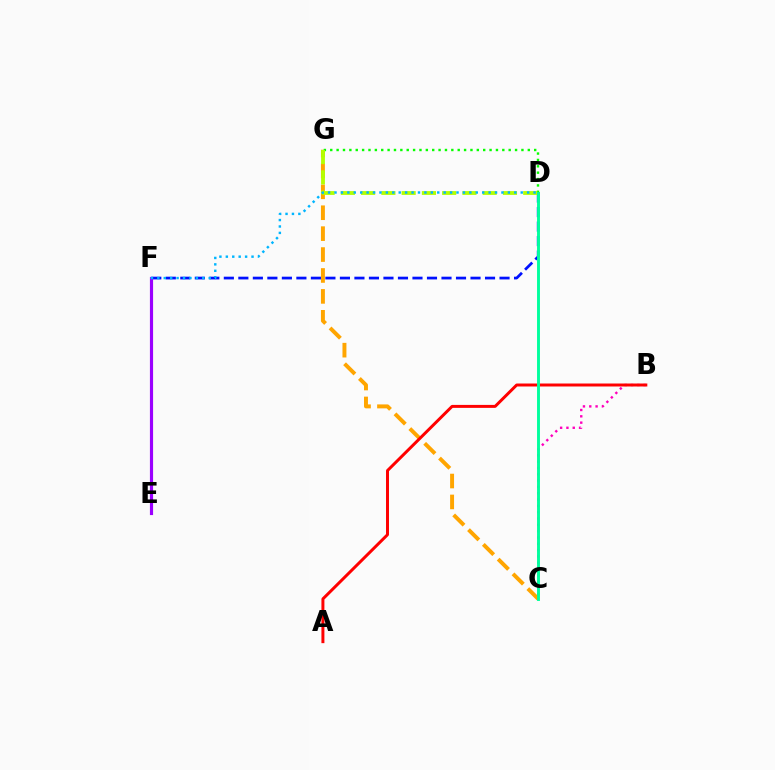{('B', 'C'): [{'color': '#ff00bd', 'line_style': 'dotted', 'thickness': 1.72}], ('C', 'G'): [{'color': '#ffa500', 'line_style': 'dashed', 'thickness': 2.84}], ('D', 'G'): [{'color': '#08ff00', 'line_style': 'dotted', 'thickness': 1.73}, {'color': '#b3ff00', 'line_style': 'dashed', 'thickness': 2.75}], ('D', 'F'): [{'color': '#0010ff', 'line_style': 'dashed', 'thickness': 1.97}, {'color': '#00b5ff', 'line_style': 'dotted', 'thickness': 1.74}], ('E', 'F'): [{'color': '#9b00ff', 'line_style': 'solid', 'thickness': 2.28}], ('A', 'B'): [{'color': '#ff0000', 'line_style': 'solid', 'thickness': 2.14}], ('C', 'D'): [{'color': '#00ff9d', 'line_style': 'solid', 'thickness': 2.09}]}